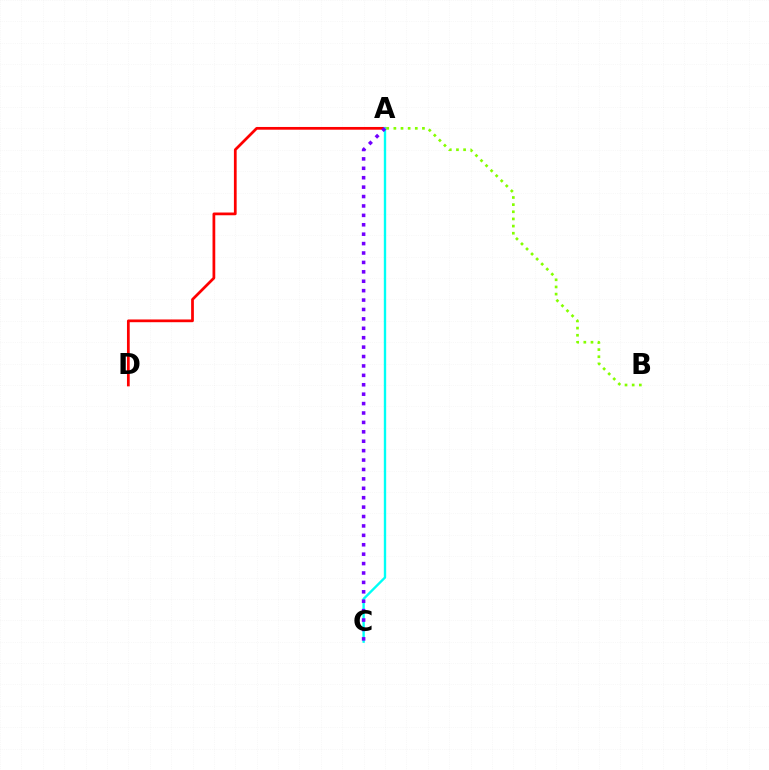{('A', 'D'): [{'color': '#ff0000', 'line_style': 'solid', 'thickness': 1.97}], ('A', 'C'): [{'color': '#00fff6', 'line_style': 'solid', 'thickness': 1.7}, {'color': '#7200ff', 'line_style': 'dotted', 'thickness': 2.56}], ('A', 'B'): [{'color': '#84ff00', 'line_style': 'dotted', 'thickness': 1.94}]}